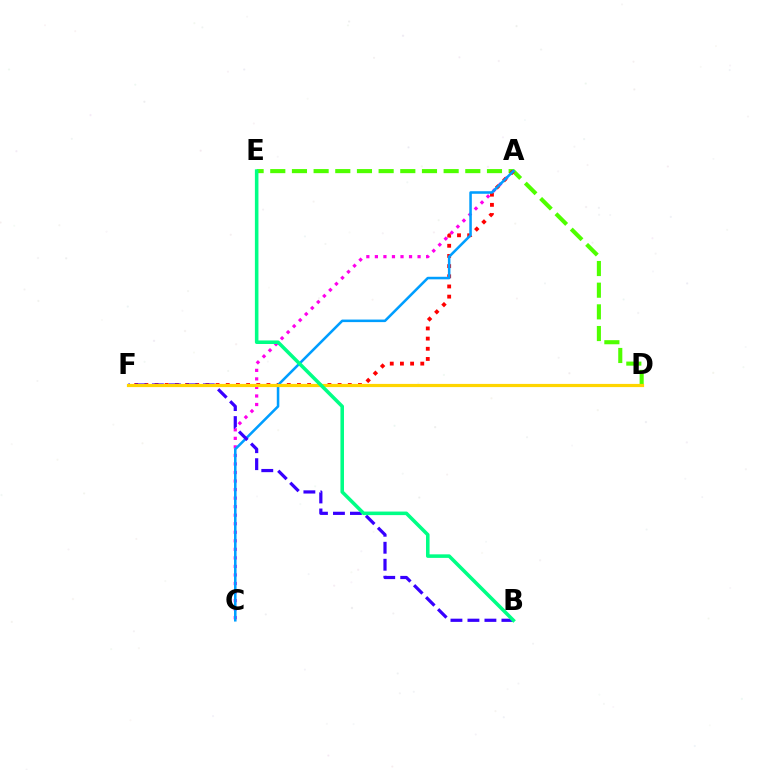{('D', 'E'): [{'color': '#4fff00', 'line_style': 'dashed', 'thickness': 2.94}], ('A', 'C'): [{'color': '#ff00ed', 'line_style': 'dotted', 'thickness': 2.32}, {'color': '#009eff', 'line_style': 'solid', 'thickness': 1.84}], ('A', 'F'): [{'color': '#ff0000', 'line_style': 'dotted', 'thickness': 2.76}], ('B', 'F'): [{'color': '#3700ff', 'line_style': 'dashed', 'thickness': 2.31}], ('D', 'F'): [{'color': '#ffd500', 'line_style': 'solid', 'thickness': 2.3}], ('B', 'E'): [{'color': '#00ff86', 'line_style': 'solid', 'thickness': 2.56}]}